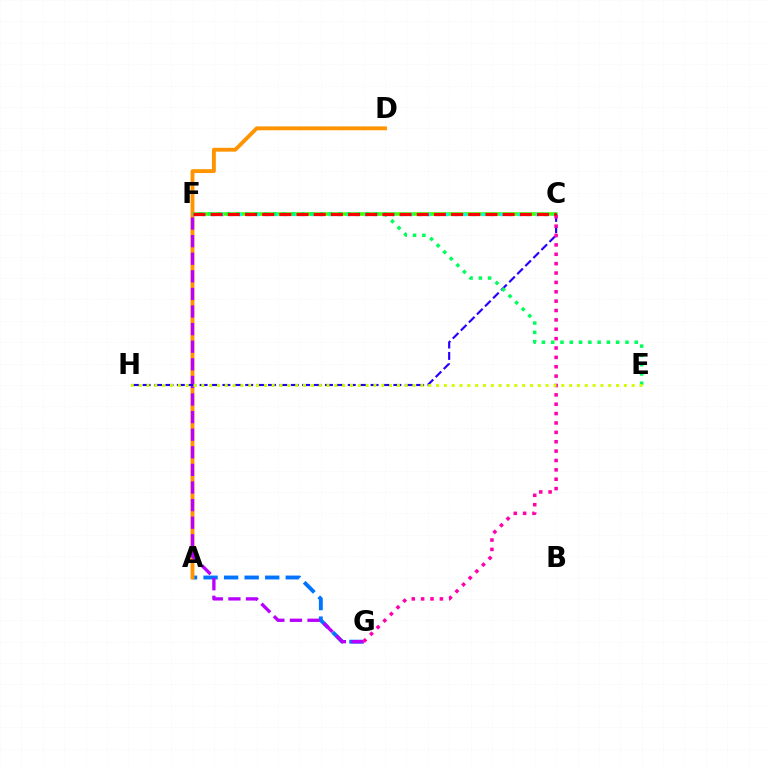{('A', 'G'): [{'color': '#0074ff', 'line_style': 'dashed', 'thickness': 2.79}], ('C', 'F'): [{'color': '#3dff00', 'line_style': 'solid', 'thickness': 2.55}, {'color': '#00fff6', 'line_style': 'dotted', 'thickness': 2.45}, {'color': '#ff0000', 'line_style': 'dashed', 'thickness': 2.33}], ('A', 'D'): [{'color': '#ff9400', 'line_style': 'solid', 'thickness': 2.78}], ('F', 'G'): [{'color': '#b900ff', 'line_style': 'dashed', 'thickness': 2.39}], ('C', 'H'): [{'color': '#2500ff', 'line_style': 'dashed', 'thickness': 1.55}], ('E', 'F'): [{'color': '#00ff5c', 'line_style': 'dotted', 'thickness': 2.52}], ('C', 'G'): [{'color': '#ff00ac', 'line_style': 'dotted', 'thickness': 2.55}], ('E', 'H'): [{'color': '#d1ff00', 'line_style': 'dotted', 'thickness': 2.13}]}